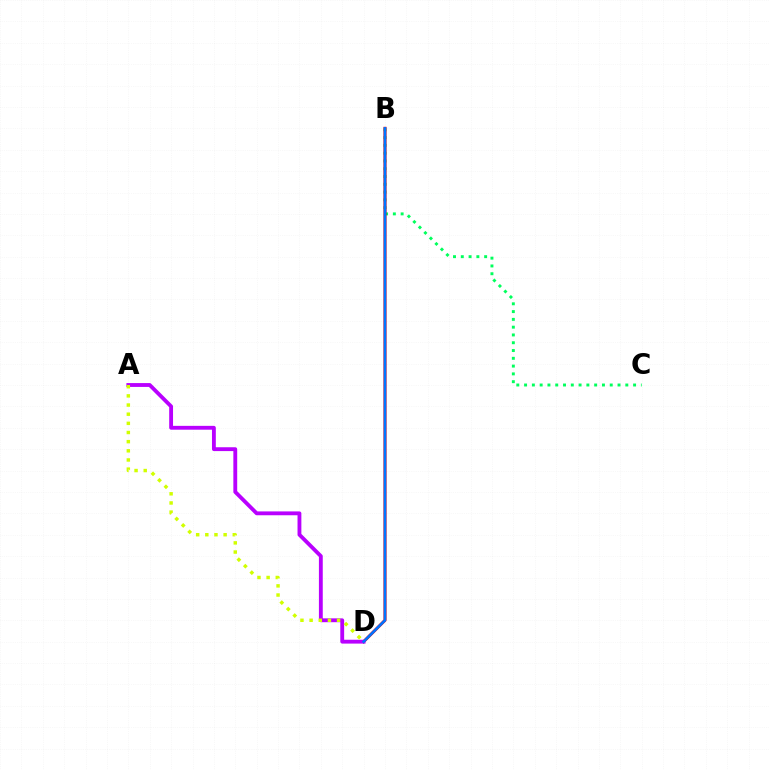{('B', 'C'): [{'color': '#00ff5c', 'line_style': 'dotted', 'thickness': 2.12}], ('B', 'D'): [{'color': '#ff0000', 'line_style': 'solid', 'thickness': 2.19}, {'color': '#0074ff', 'line_style': 'solid', 'thickness': 1.89}], ('A', 'D'): [{'color': '#b900ff', 'line_style': 'solid', 'thickness': 2.77}, {'color': '#d1ff00', 'line_style': 'dotted', 'thickness': 2.49}]}